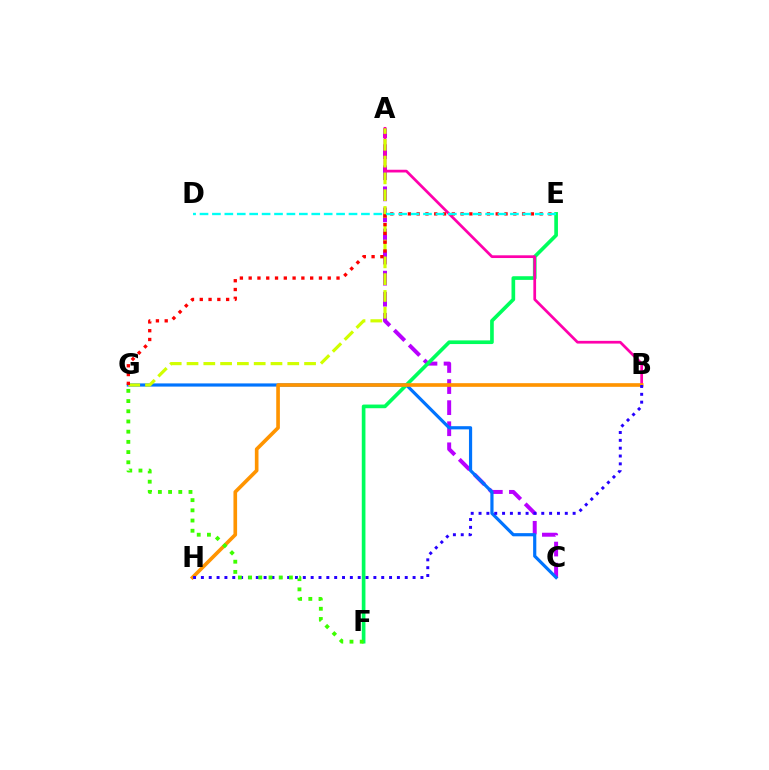{('A', 'C'): [{'color': '#b900ff', 'line_style': 'dashed', 'thickness': 2.86}], ('C', 'G'): [{'color': '#0074ff', 'line_style': 'solid', 'thickness': 2.29}], ('E', 'F'): [{'color': '#00ff5c', 'line_style': 'solid', 'thickness': 2.64}], ('A', 'B'): [{'color': '#ff00ac', 'line_style': 'solid', 'thickness': 1.96}], ('A', 'G'): [{'color': '#d1ff00', 'line_style': 'dashed', 'thickness': 2.28}], ('B', 'H'): [{'color': '#ff9400', 'line_style': 'solid', 'thickness': 2.62}, {'color': '#2500ff', 'line_style': 'dotted', 'thickness': 2.13}], ('F', 'G'): [{'color': '#3dff00', 'line_style': 'dotted', 'thickness': 2.77}], ('E', 'G'): [{'color': '#ff0000', 'line_style': 'dotted', 'thickness': 2.39}], ('D', 'E'): [{'color': '#00fff6', 'line_style': 'dashed', 'thickness': 1.69}]}